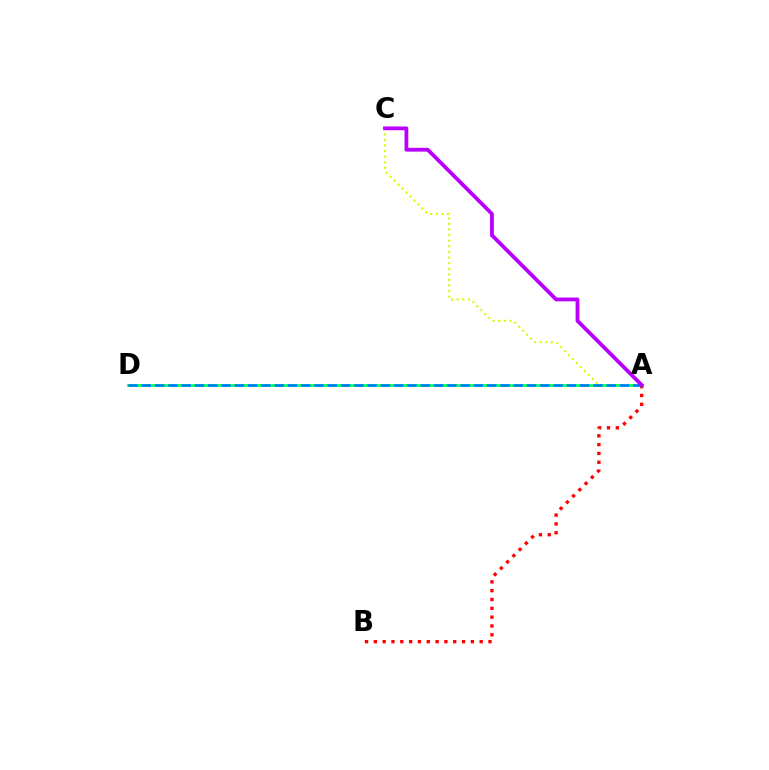{('A', 'C'): [{'color': '#d1ff00', 'line_style': 'dotted', 'thickness': 1.52}, {'color': '#b900ff', 'line_style': 'solid', 'thickness': 2.73}], ('A', 'B'): [{'color': '#ff0000', 'line_style': 'dotted', 'thickness': 2.4}], ('A', 'D'): [{'color': '#00ff5c', 'line_style': 'solid', 'thickness': 1.99}, {'color': '#0074ff', 'line_style': 'dashed', 'thickness': 1.8}]}